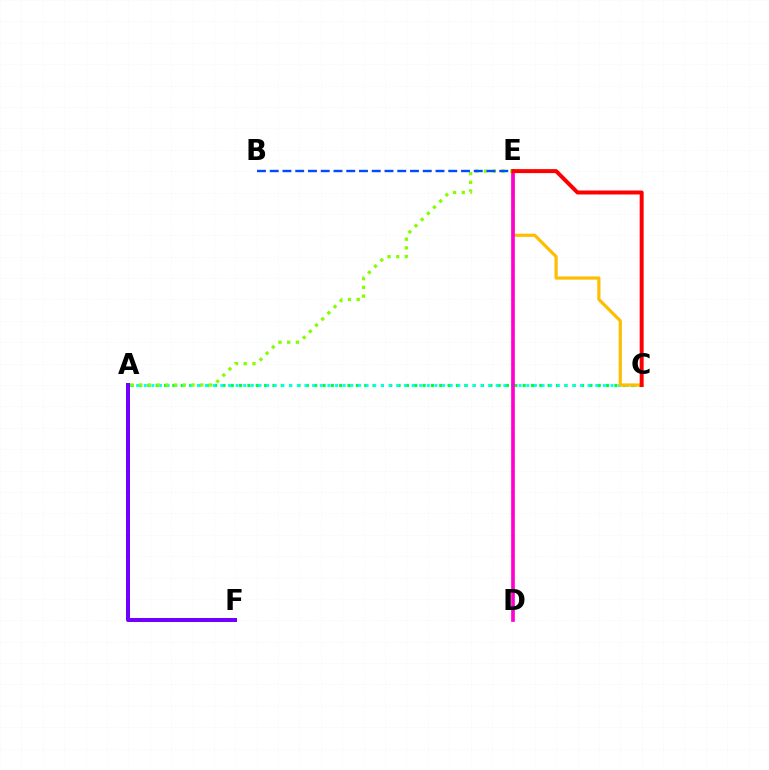{('A', 'C'): [{'color': '#00ff39', 'line_style': 'dotted', 'thickness': 2.27}, {'color': '#00fff6', 'line_style': 'dotted', 'thickness': 2.08}], ('C', 'E'): [{'color': '#ffbd00', 'line_style': 'solid', 'thickness': 2.29}, {'color': '#ff0000', 'line_style': 'solid', 'thickness': 2.86}], ('A', 'F'): [{'color': '#7200ff', 'line_style': 'solid', 'thickness': 2.89}], ('D', 'E'): [{'color': '#ff00cf', 'line_style': 'solid', 'thickness': 2.64}], ('A', 'E'): [{'color': '#84ff00', 'line_style': 'dotted', 'thickness': 2.37}], ('B', 'E'): [{'color': '#004bff', 'line_style': 'dashed', 'thickness': 1.73}]}